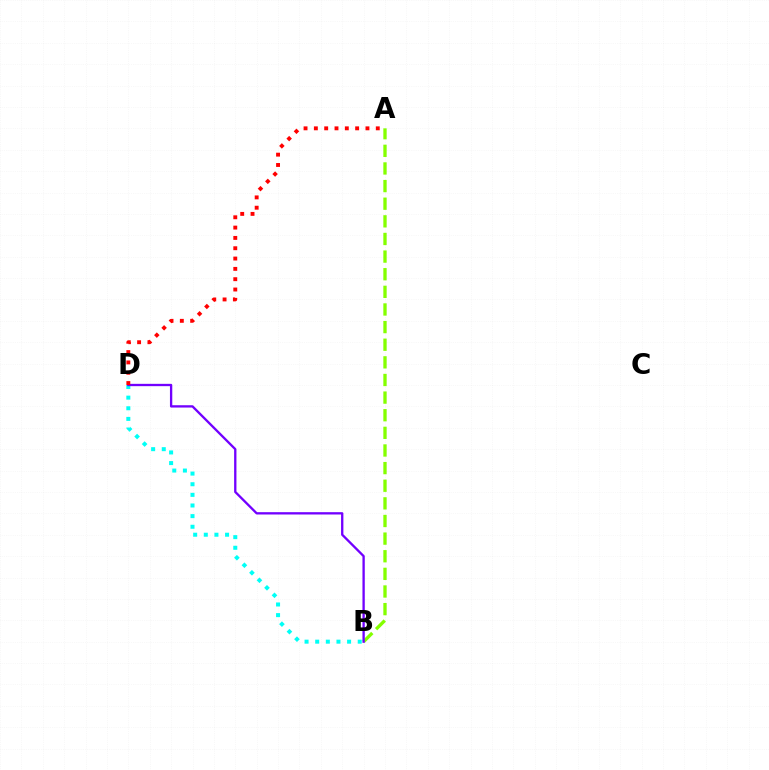{('B', 'D'): [{'color': '#00fff6', 'line_style': 'dotted', 'thickness': 2.89}, {'color': '#7200ff', 'line_style': 'solid', 'thickness': 1.67}], ('A', 'B'): [{'color': '#84ff00', 'line_style': 'dashed', 'thickness': 2.39}], ('A', 'D'): [{'color': '#ff0000', 'line_style': 'dotted', 'thickness': 2.8}]}